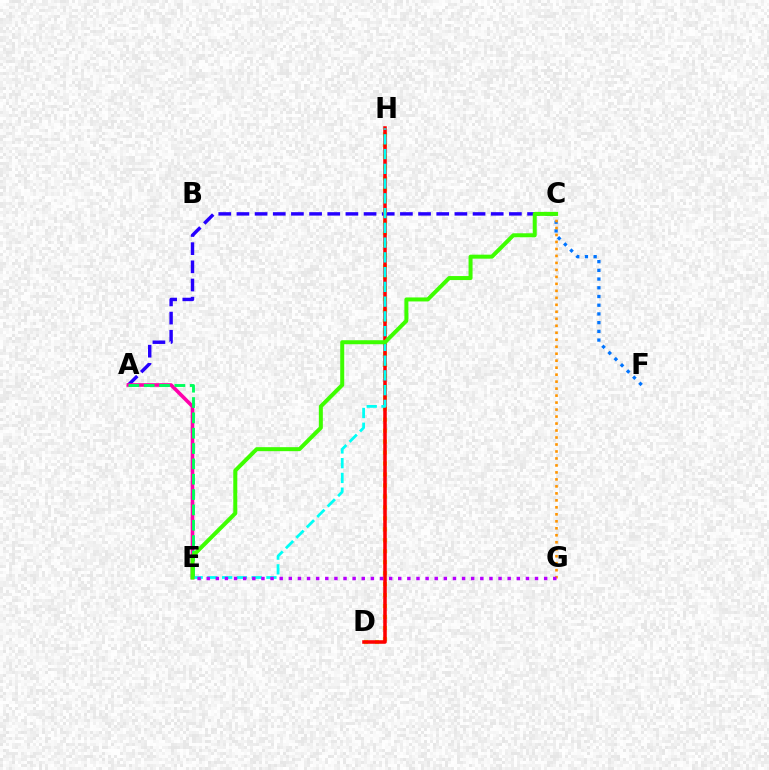{('A', 'C'): [{'color': '#2500ff', 'line_style': 'dashed', 'thickness': 2.47}], ('D', 'H'): [{'color': '#d1ff00', 'line_style': 'dotted', 'thickness': 2.98}, {'color': '#ff0000', 'line_style': 'solid', 'thickness': 2.55}], ('C', 'F'): [{'color': '#0074ff', 'line_style': 'dotted', 'thickness': 2.37}], ('E', 'H'): [{'color': '#00fff6', 'line_style': 'dashed', 'thickness': 2.0}], ('A', 'E'): [{'color': '#ff00ac', 'line_style': 'solid', 'thickness': 2.6}, {'color': '#00ff5c', 'line_style': 'dashed', 'thickness': 2.08}], ('C', 'G'): [{'color': '#ff9400', 'line_style': 'dotted', 'thickness': 1.9}], ('C', 'E'): [{'color': '#3dff00', 'line_style': 'solid', 'thickness': 2.88}], ('E', 'G'): [{'color': '#b900ff', 'line_style': 'dotted', 'thickness': 2.48}]}